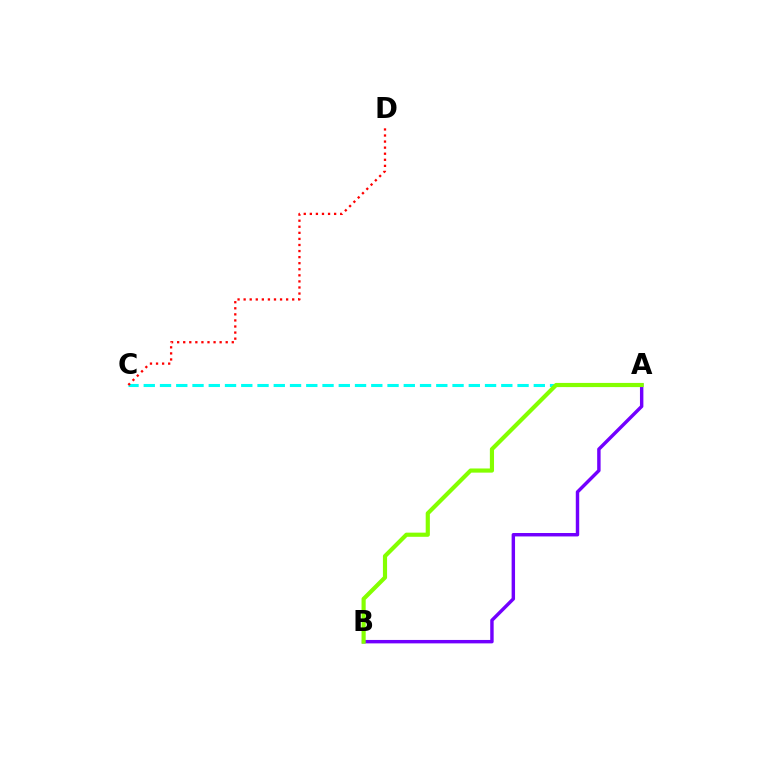{('A', 'C'): [{'color': '#00fff6', 'line_style': 'dashed', 'thickness': 2.21}], ('C', 'D'): [{'color': '#ff0000', 'line_style': 'dotted', 'thickness': 1.65}], ('A', 'B'): [{'color': '#7200ff', 'line_style': 'solid', 'thickness': 2.47}, {'color': '#84ff00', 'line_style': 'solid', 'thickness': 2.99}]}